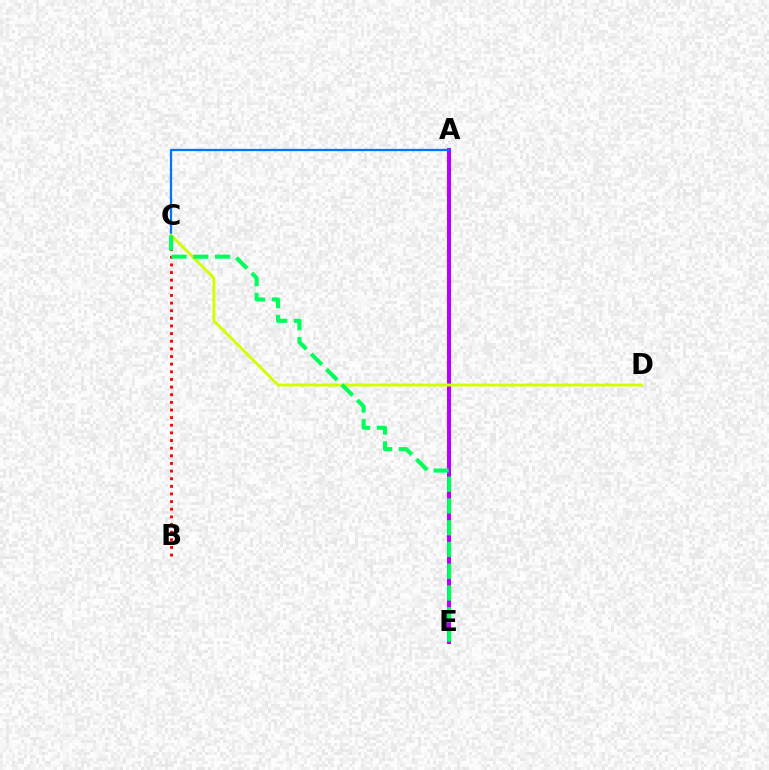{('A', 'E'): [{'color': '#b900ff', 'line_style': 'solid', 'thickness': 2.92}], ('A', 'C'): [{'color': '#0074ff', 'line_style': 'solid', 'thickness': 1.63}], ('B', 'C'): [{'color': '#ff0000', 'line_style': 'dotted', 'thickness': 2.07}], ('C', 'D'): [{'color': '#d1ff00', 'line_style': 'solid', 'thickness': 2.06}], ('C', 'E'): [{'color': '#00ff5c', 'line_style': 'dashed', 'thickness': 2.95}]}